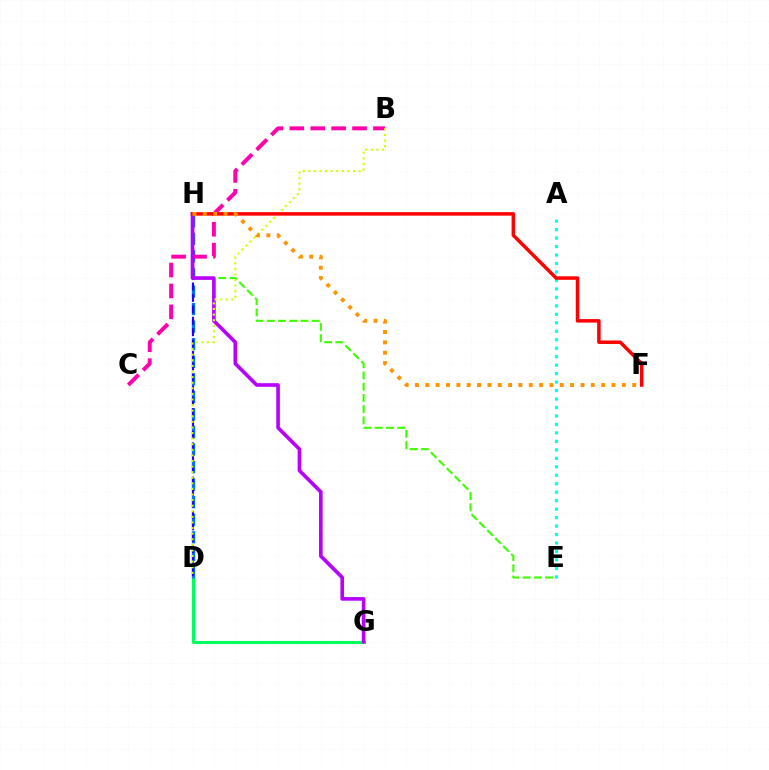{('D', 'G'): [{'color': '#00ff5c', 'line_style': 'solid', 'thickness': 2.2}], ('D', 'H'): [{'color': '#0074ff', 'line_style': 'dashed', 'thickness': 2.38}, {'color': '#2500ff', 'line_style': 'dashed', 'thickness': 1.55}], ('A', 'E'): [{'color': '#00fff6', 'line_style': 'dotted', 'thickness': 2.3}], ('B', 'C'): [{'color': '#ff00ac', 'line_style': 'dashed', 'thickness': 2.84}], ('E', 'H'): [{'color': '#3dff00', 'line_style': 'dashed', 'thickness': 1.53}], ('G', 'H'): [{'color': '#b900ff', 'line_style': 'solid', 'thickness': 2.61}], ('B', 'D'): [{'color': '#d1ff00', 'line_style': 'dotted', 'thickness': 1.52}], ('F', 'H'): [{'color': '#ff0000', 'line_style': 'solid', 'thickness': 2.51}, {'color': '#ff9400', 'line_style': 'dotted', 'thickness': 2.81}]}